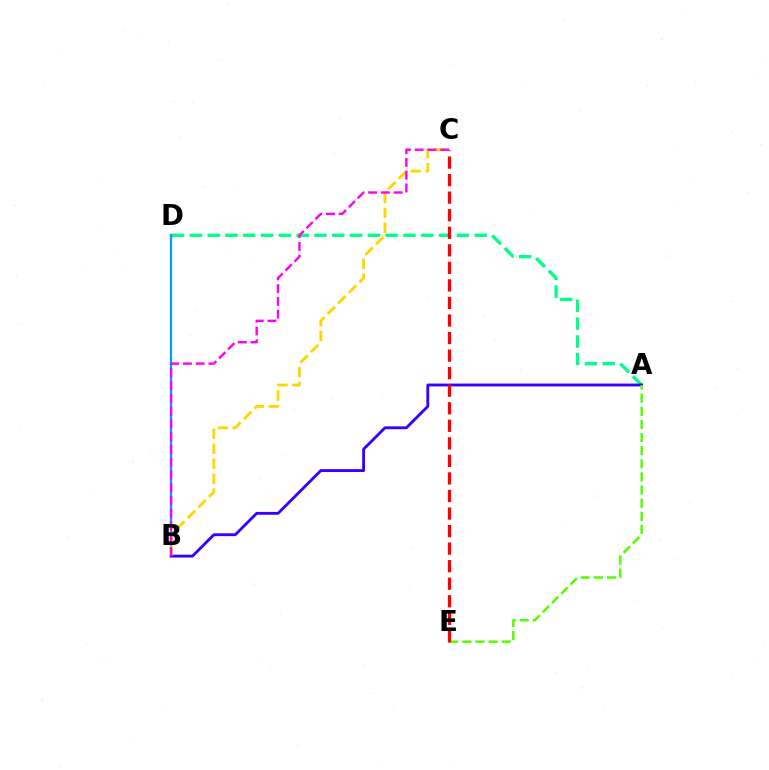{('A', 'D'): [{'color': '#00ff86', 'line_style': 'dashed', 'thickness': 2.42}], ('B', 'D'): [{'color': '#009eff', 'line_style': 'solid', 'thickness': 1.64}], ('A', 'B'): [{'color': '#3700ff', 'line_style': 'solid', 'thickness': 2.05}], ('B', 'C'): [{'color': '#ffd500', 'line_style': 'dashed', 'thickness': 2.03}, {'color': '#ff00ed', 'line_style': 'dashed', 'thickness': 1.73}], ('A', 'E'): [{'color': '#4fff00', 'line_style': 'dashed', 'thickness': 1.78}], ('C', 'E'): [{'color': '#ff0000', 'line_style': 'dashed', 'thickness': 2.38}]}